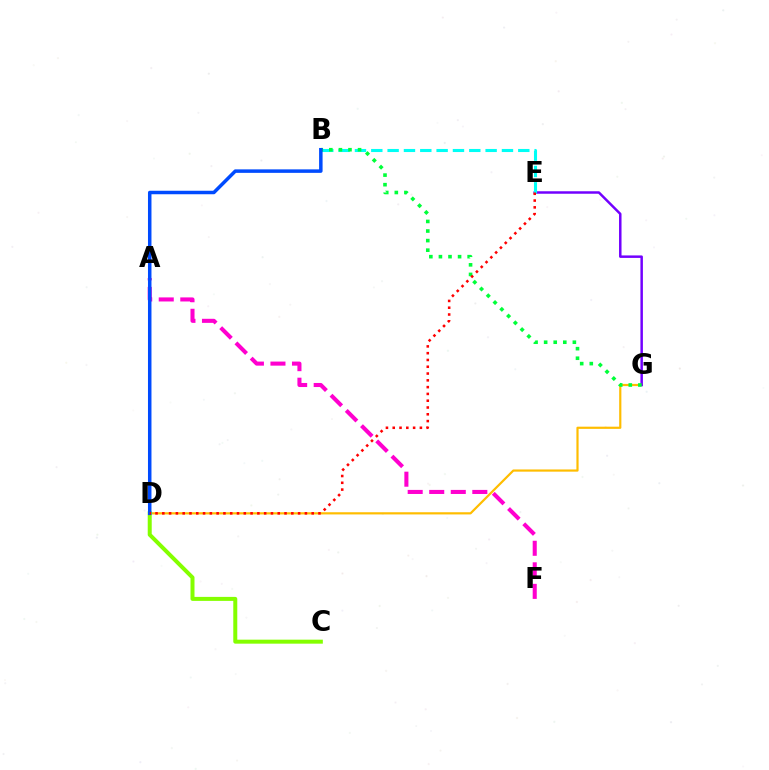{('D', 'G'): [{'color': '#ffbd00', 'line_style': 'solid', 'thickness': 1.58}], ('E', 'G'): [{'color': '#7200ff', 'line_style': 'solid', 'thickness': 1.79}], ('B', 'E'): [{'color': '#00fff6', 'line_style': 'dashed', 'thickness': 2.22}], ('C', 'D'): [{'color': '#84ff00', 'line_style': 'solid', 'thickness': 2.88}], ('B', 'G'): [{'color': '#00ff39', 'line_style': 'dotted', 'thickness': 2.6}], ('A', 'F'): [{'color': '#ff00cf', 'line_style': 'dashed', 'thickness': 2.93}], ('B', 'D'): [{'color': '#004bff', 'line_style': 'solid', 'thickness': 2.52}], ('D', 'E'): [{'color': '#ff0000', 'line_style': 'dotted', 'thickness': 1.84}]}